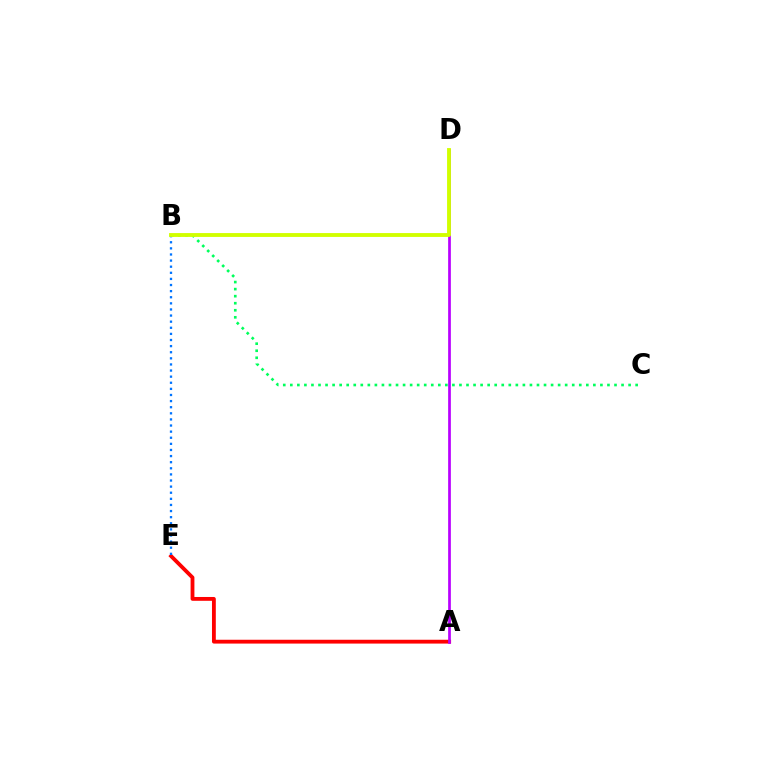{('A', 'E'): [{'color': '#ff0000', 'line_style': 'solid', 'thickness': 2.75}], ('B', 'E'): [{'color': '#0074ff', 'line_style': 'dotted', 'thickness': 1.66}], ('A', 'D'): [{'color': '#b900ff', 'line_style': 'solid', 'thickness': 1.96}], ('B', 'C'): [{'color': '#00ff5c', 'line_style': 'dotted', 'thickness': 1.91}], ('B', 'D'): [{'color': '#d1ff00', 'line_style': 'solid', 'thickness': 2.78}]}